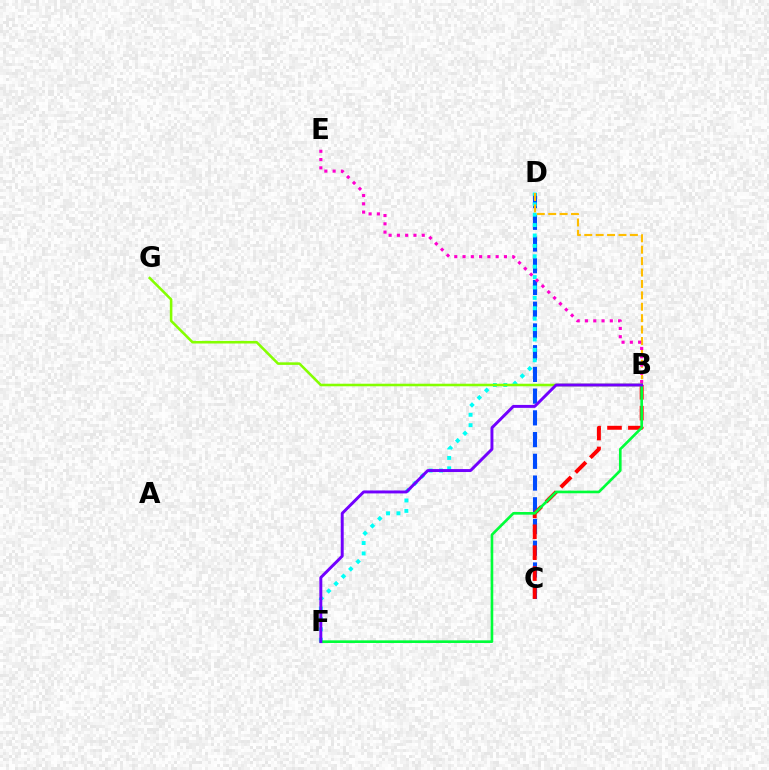{('C', 'D'): [{'color': '#004bff', 'line_style': 'dashed', 'thickness': 2.95}], ('D', 'F'): [{'color': '#00fff6', 'line_style': 'dotted', 'thickness': 2.83}], ('B', 'D'): [{'color': '#ffbd00', 'line_style': 'dashed', 'thickness': 1.55}], ('B', 'C'): [{'color': '#ff0000', 'line_style': 'dashed', 'thickness': 2.84}], ('B', 'G'): [{'color': '#84ff00', 'line_style': 'solid', 'thickness': 1.84}], ('B', 'E'): [{'color': '#ff00cf', 'line_style': 'dotted', 'thickness': 2.25}], ('B', 'F'): [{'color': '#00ff39', 'line_style': 'solid', 'thickness': 1.9}, {'color': '#7200ff', 'line_style': 'solid', 'thickness': 2.12}]}